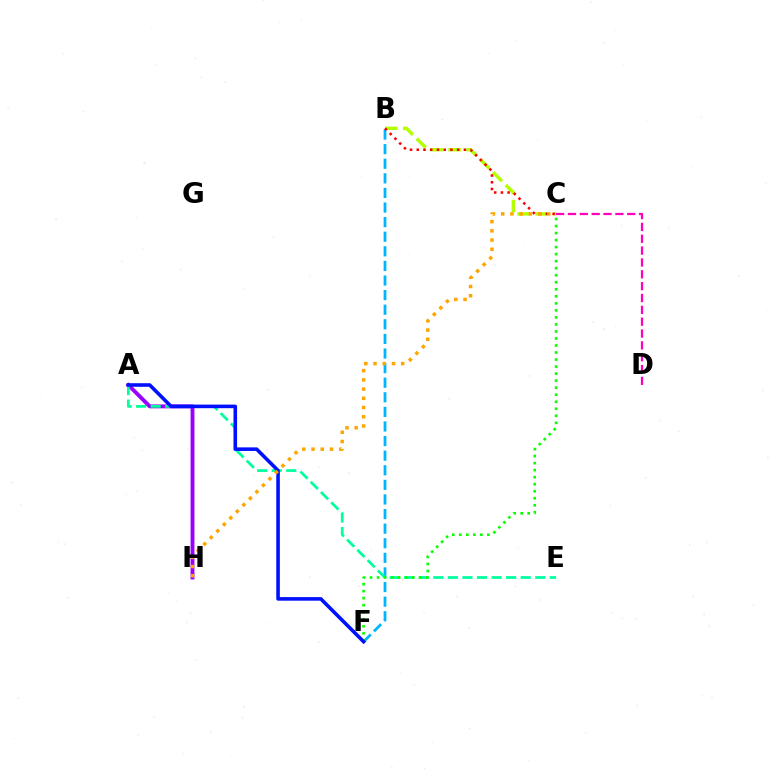{('A', 'H'): [{'color': '#9b00ff', 'line_style': 'solid', 'thickness': 2.79}], ('B', 'F'): [{'color': '#00b5ff', 'line_style': 'dashed', 'thickness': 1.98}], ('B', 'C'): [{'color': '#b3ff00', 'line_style': 'dashed', 'thickness': 2.45}, {'color': '#ff0000', 'line_style': 'dotted', 'thickness': 1.83}], ('A', 'E'): [{'color': '#00ff9d', 'line_style': 'dashed', 'thickness': 1.98}], ('C', 'F'): [{'color': '#08ff00', 'line_style': 'dotted', 'thickness': 1.91}], ('A', 'F'): [{'color': '#0010ff', 'line_style': 'solid', 'thickness': 2.58}], ('C', 'D'): [{'color': '#ff00bd', 'line_style': 'dashed', 'thickness': 1.61}], ('C', 'H'): [{'color': '#ffa500', 'line_style': 'dotted', 'thickness': 2.51}]}